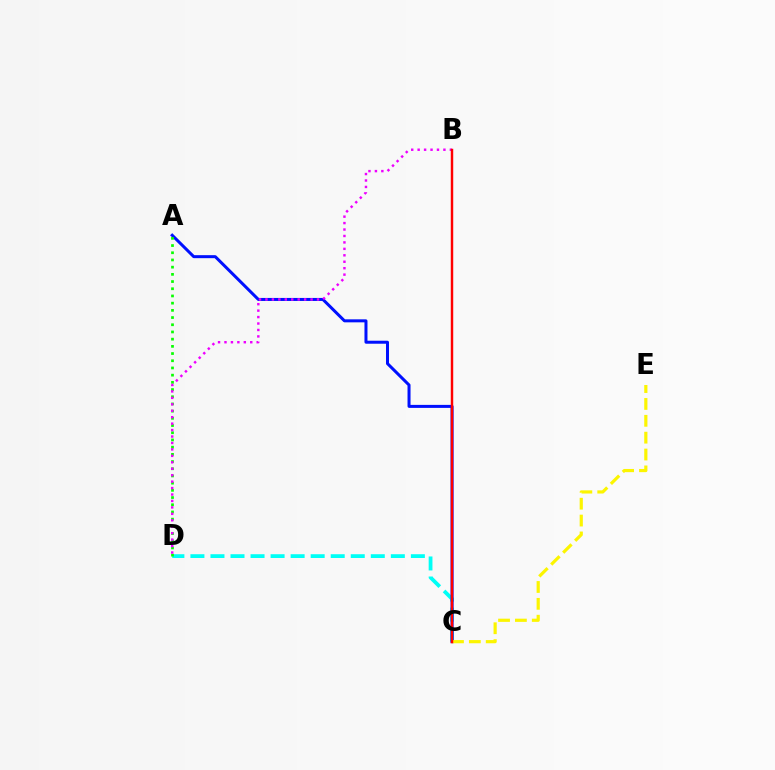{('C', 'D'): [{'color': '#00fff6', 'line_style': 'dashed', 'thickness': 2.72}], ('A', 'C'): [{'color': '#0010ff', 'line_style': 'solid', 'thickness': 2.17}], ('A', 'D'): [{'color': '#08ff00', 'line_style': 'dotted', 'thickness': 1.96}], ('C', 'E'): [{'color': '#fcf500', 'line_style': 'dashed', 'thickness': 2.29}], ('B', 'D'): [{'color': '#ee00ff', 'line_style': 'dotted', 'thickness': 1.75}], ('B', 'C'): [{'color': '#ff0000', 'line_style': 'solid', 'thickness': 1.76}]}